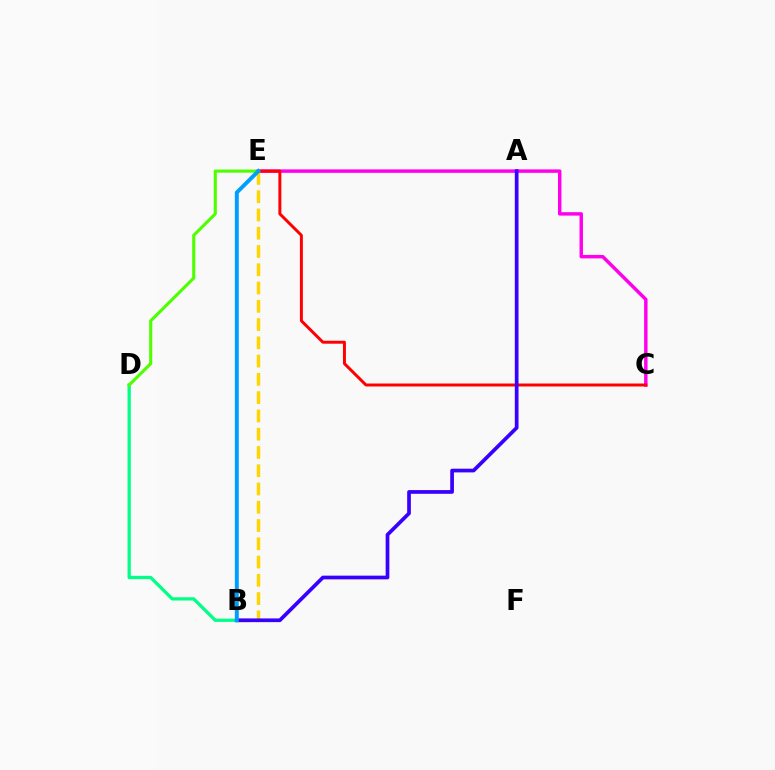{('C', 'E'): [{'color': '#ff00ed', 'line_style': 'solid', 'thickness': 2.49}, {'color': '#ff0000', 'line_style': 'solid', 'thickness': 2.13}], ('B', 'D'): [{'color': '#00ff86', 'line_style': 'solid', 'thickness': 2.35}], ('B', 'E'): [{'color': '#ffd500', 'line_style': 'dashed', 'thickness': 2.48}, {'color': '#009eff', 'line_style': 'solid', 'thickness': 2.84}], ('D', 'E'): [{'color': '#4fff00', 'line_style': 'solid', 'thickness': 2.24}], ('A', 'B'): [{'color': '#3700ff', 'line_style': 'solid', 'thickness': 2.67}]}